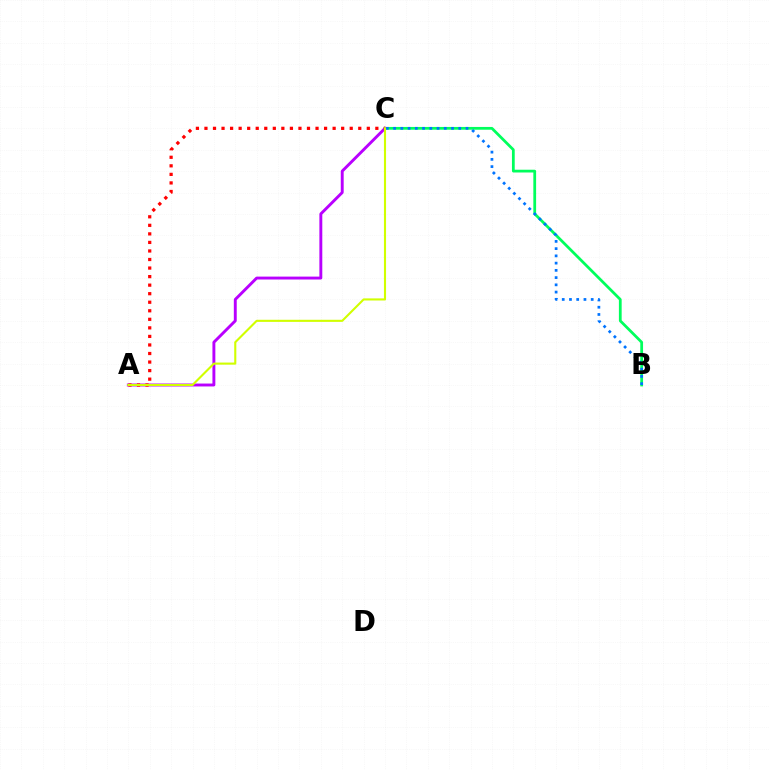{('B', 'C'): [{'color': '#00ff5c', 'line_style': 'solid', 'thickness': 1.99}, {'color': '#0074ff', 'line_style': 'dotted', 'thickness': 1.97}], ('A', 'C'): [{'color': '#b900ff', 'line_style': 'solid', 'thickness': 2.09}, {'color': '#ff0000', 'line_style': 'dotted', 'thickness': 2.32}, {'color': '#d1ff00', 'line_style': 'solid', 'thickness': 1.52}]}